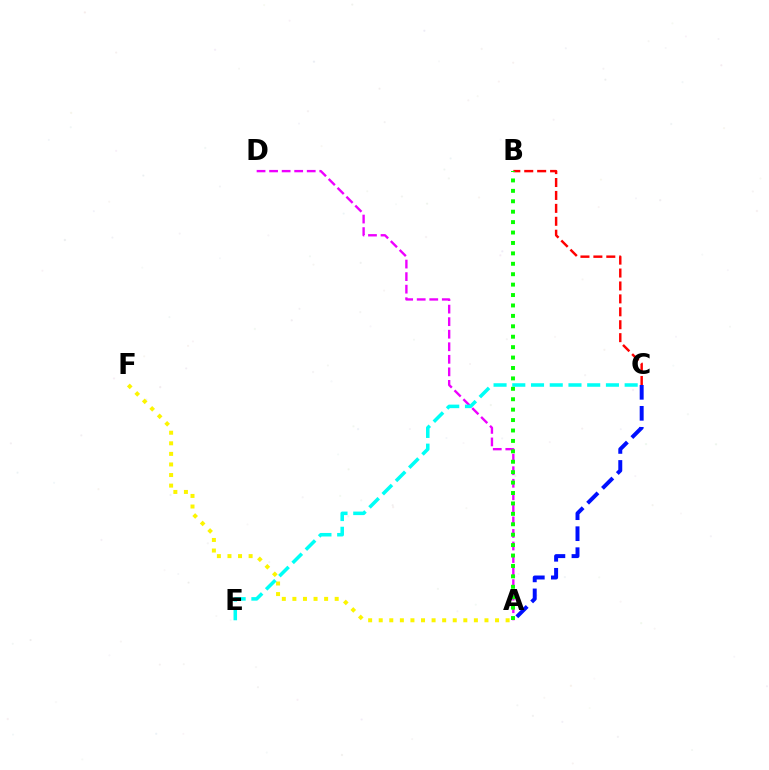{('A', 'F'): [{'color': '#fcf500', 'line_style': 'dotted', 'thickness': 2.87}], ('A', 'C'): [{'color': '#0010ff', 'line_style': 'dashed', 'thickness': 2.85}], ('B', 'C'): [{'color': '#ff0000', 'line_style': 'dashed', 'thickness': 1.76}], ('A', 'D'): [{'color': '#ee00ff', 'line_style': 'dashed', 'thickness': 1.7}], ('C', 'E'): [{'color': '#00fff6', 'line_style': 'dashed', 'thickness': 2.54}], ('A', 'B'): [{'color': '#08ff00', 'line_style': 'dotted', 'thickness': 2.83}]}